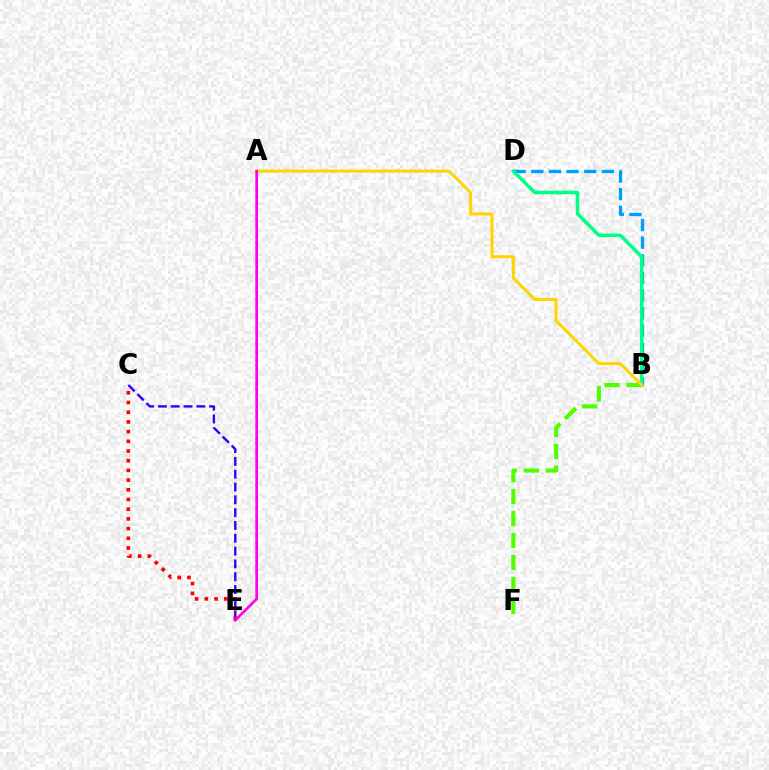{('B', 'F'): [{'color': '#4fff00', 'line_style': 'dashed', 'thickness': 2.98}], ('C', 'E'): [{'color': '#3700ff', 'line_style': 'dashed', 'thickness': 1.74}, {'color': '#ff0000', 'line_style': 'dotted', 'thickness': 2.64}], ('B', 'D'): [{'color': '#009eff', 'line_style': 'dashed', 'thickness': 2.4}, {'color': '#00ff86', 'line_style': 'solid', 'thickness': 2.52}], ('A', 'B'): [{'color': '#ffd500', 'line_style': 'solid', 'thickness': 2.18}], ('A', 'E'): [{'color': '#ff00ed', 'line_style': 'solid', 'thickness': 1.93}]}